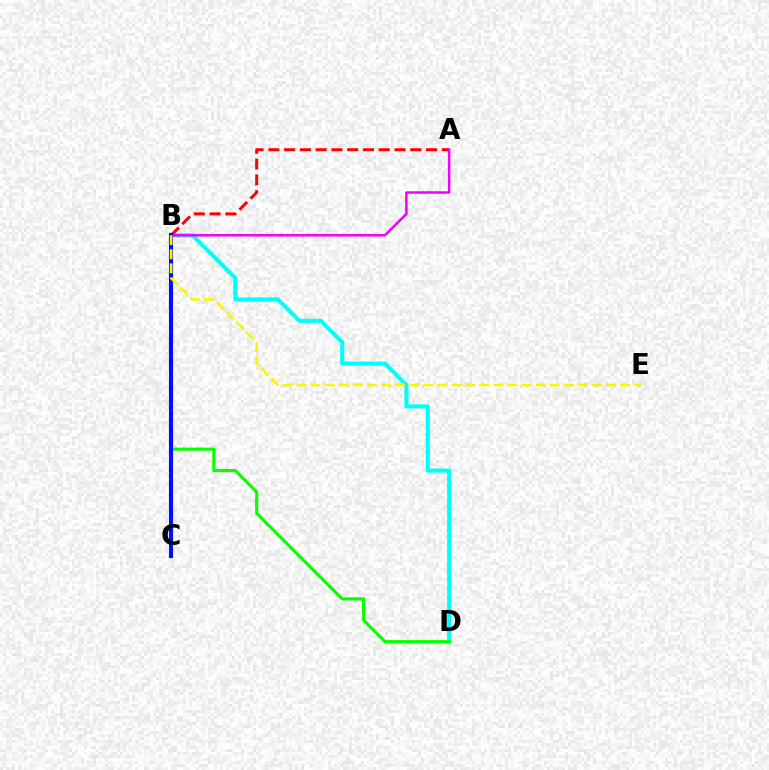{('B', 'D'): [{'color': '#00fff6', 'line_style': 'solid', 'thickness': 2.94}, {'color': '#08ff00', 'line_style': 'solid', 'thickness': 2.25}], ('A', 'B'): [{'color': '#ff0000', 'line_style': 'dashed', 'thickness': 2.14}, {'color': '#ee00ff', 'line_style': 'solid', 'thickness': 1.78}], ('B', 'C'): [{'color': '#0010ff', 'line_style': 'solid', 'thickness': 2.96}], ('B', 'E'): [{'color': '#fcf500', 'line_style': 'dashed', 'thickness': 1.91}]}